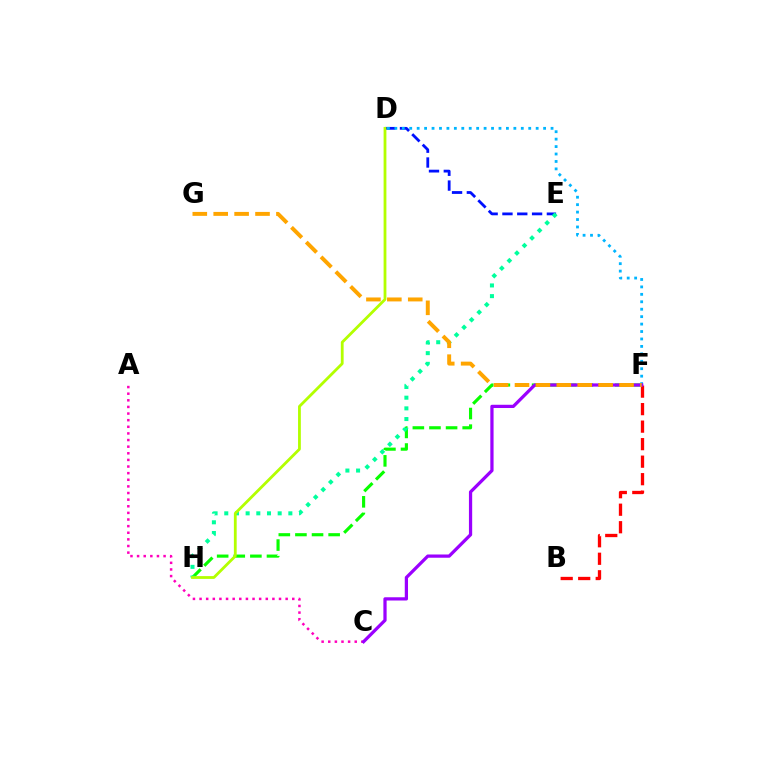{('D', 'E'): [{'color': '#0010ff', 'line_style': 'dashed', 'thickness': 2.01}], ('D', 'F'): [{'color': '#00b5ff', 'line_style': 'dotted', 'thickness': 2.02}], ('B', 'F'): [{'color': '#ff0000', 'line_style': 'dashed', 'thickness': 2.38}], ('F', 'H'): [{'color': '#08ff00', 'line_style': 'dashed', 'thickness': 2.26}], ('A', 'C'): [{'color': '#ff00bd', 'line_style': 'dotted', 'thickness': 1.8}], ('E', 'H'): [{'color': '#00ff9d', 'line_style': 'dotted', 'thickness': 2.9}], ('C', 'F'): [{'color': '#9b00ff', 'line_style': 'solid', 'thickness': 2.33}], ('F', 'G'): [{'color': '#ffa500', 'line_style': 'dashed', 'thickness': 2.84}], ('D', 'H'): [{'color': '#b3ff00', 'line_style': 'solid', 'thickness': 2.02}]}